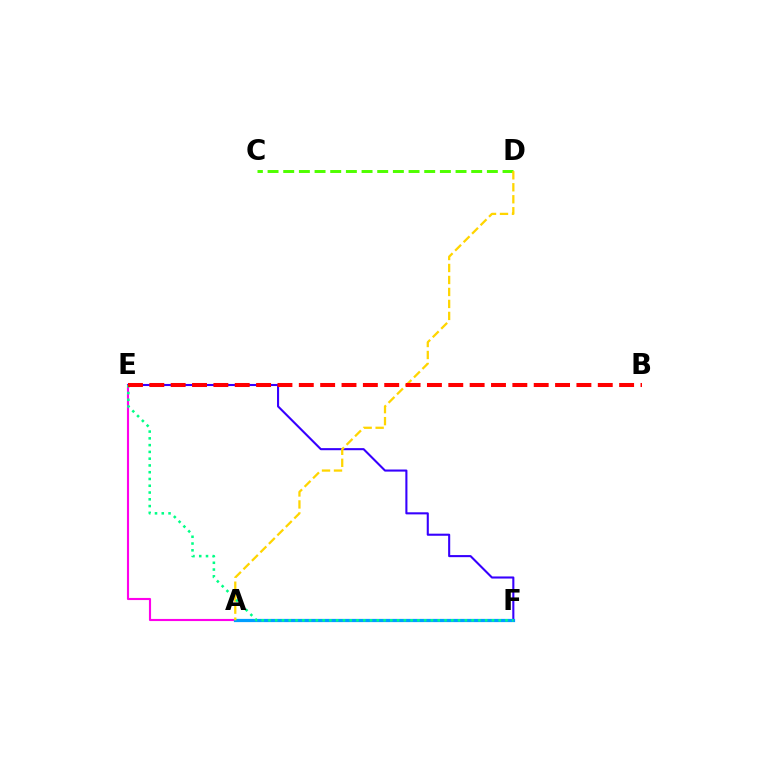{('A', 'E'): [{'color': '#ff00ed', 'line_style': 'solid', 'thickness': 1.53}], ('E', 'F'): [{'color': '#3700ff', 'line_style': 'solid', 'thickness': 1.51}, {'color': '#00ff86', 'line_style': 'dotted', 'thickness': 1.84}], ('A', 'F'): [{'color': '#009eff', 'line_style': 'solid', 'thickness': 2.32}], ('C', 'D'): [{'color': '#4fff00', 'line_style': 'dashed', 'thickness': 2.13}], ('A', 'D'): [{'color': '#ffd500', 'line_style': 'dashed', 'thickness': 1.63}], ('B', 'E'): [{'color': '#ff0000', 'line_style': 'dashed', 'thickness': 2.9}]}